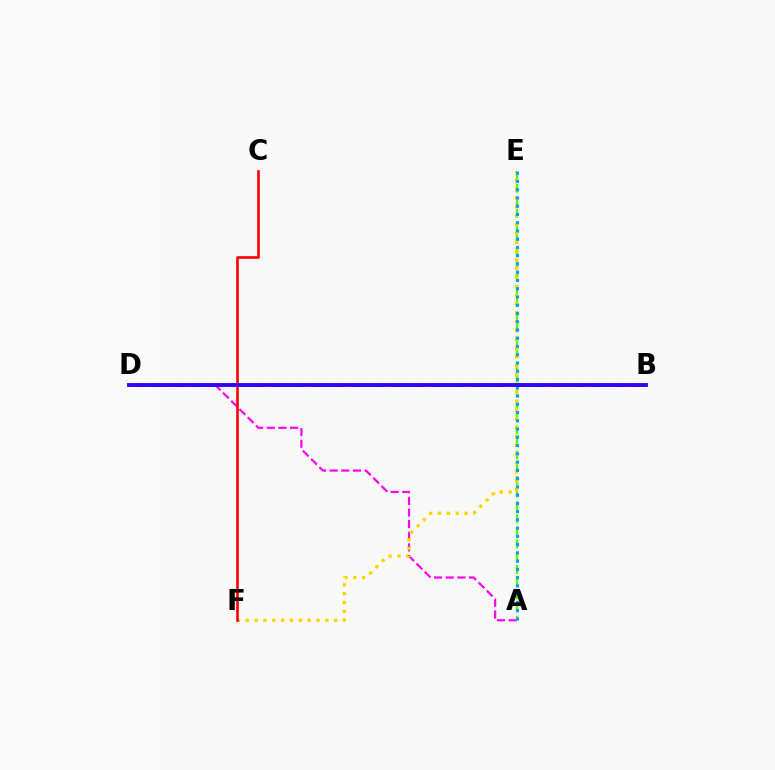{('A', 'D'): [{'color': '#ff00ed', 'line_style': 'dashed', 'thickness': 1.58}], ('B', 'D'): [{'color': '#00ff86', 'line_style': 'dashed', 'thickness': 2.72}, {'color': '#3700ff', 'line_style': 'solid', 'thickness': 2.79}], ('A', 'E'): [{'color': '#4fff00', 'line_style': 'dashed', 'thickness': 1.73}, {'color': '#009eff', 'line_style': 'dotted', 'thickness': 2.24}], ('E', 'F'): [{'color': '#ffd500', 'line_style': 'dotted', 'thickness': 2.4}], ('C', 'F'): [{'color': '#ff0000', 'line_style': 'solid', 'thickness': 1.89}]}